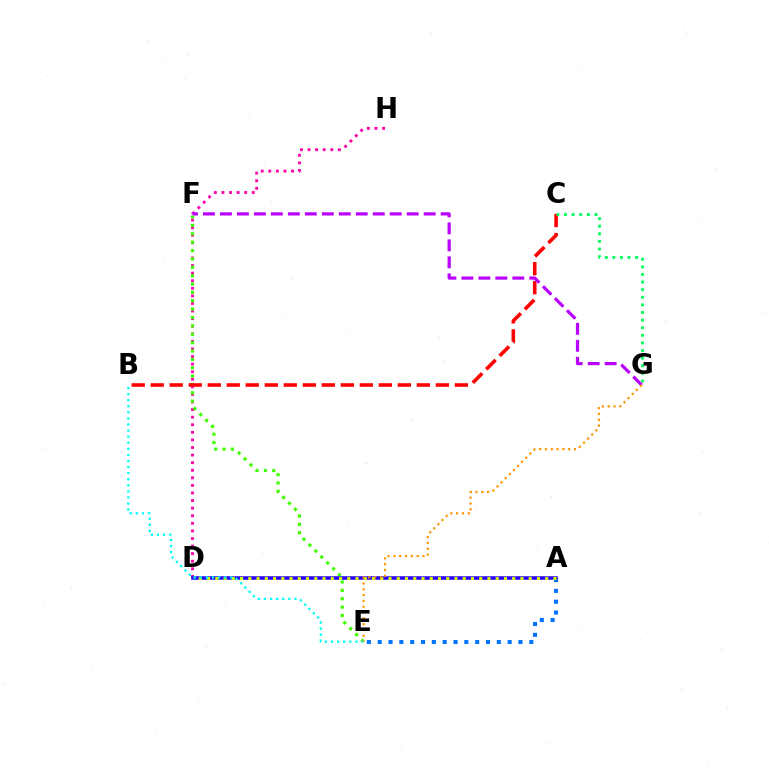{('A', 'E'): [{'color': '#0074ff', 'line_style': 'dotted', 'thickness': 2.94}], ('D', 'H'): [{'color': '#ff00ac', 'line_style': 'dotted', 'thickness': 2.06}], ('E', 'F'): [{'color': '#3dff00', 'line_style': 'dotted', 'thickness': 2.27}], ('A', 'D'): [{'color': '#2500ff', 'line_style': 'solid', 'thickness': 2.53}, {'color': '#d1ff00', 'line_style': 'dotted', 'thickness': 2.24}], ('B', 'C'): [{'color': '#ff0000', 'line_style': 'dashed', 'thickness': 2.58}], ('C', 'G'): [{'color': '#00ff5c', 'line_style': 'dotted', 'thickness': 2.07}], ('F', 'G'): [{'color': '#b900ff', 'line_style': 'dashed', 'thickness': 2.31}], ('B', 'E'): [{'color': '#00fff6', 'line_style': 'dotted', 'thickness': 1.65}], ('E', 'G'): [{'color': '#ff9400', 'line_style': 'dotted', 'thickness': 1.58}]}